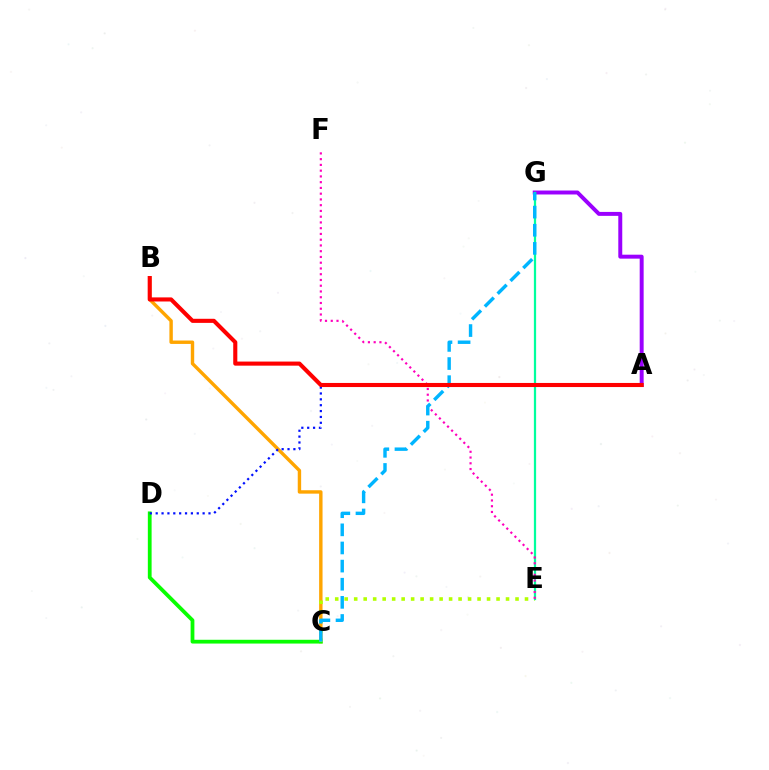{('A', 'G'): [{'color': '#9b00ff', 'line_style': 'solid', 'thickness': 2.84}], ('B', 'C'): [{'color': '#ffa500', 'line_style': 'solid', 'thickness': 2.45}], ('C', 'D'): [{'color': '#08ff00', 'line_style': 'solid', 'thickness': 2.72}], ('A', 'D'): [{'color': '#0010ff', 'line_style': 'dotted', 'thickness': 1.59}], ('C', 'E'): [{'color': '#b3ff00', 'line_style': 'dotted', 'thickness': 2.58}], ('E', 'G'): [{'color': '#00ff9d', 'line_style': 'solid', 'thickness': 1.61}], ('E', 'F'): [{'color': '#ff00bd', 'line_style': 'dotted', 'thickness': 1.56}], ('C', 'G'): [{'color': '#00b5ff', 'line_style': 'dashed', 'thickness': 2.46}], ('A', 'B'): [{'color': '#ff0000', 'line_style': 'solid', 'thickness': 2.95}]}